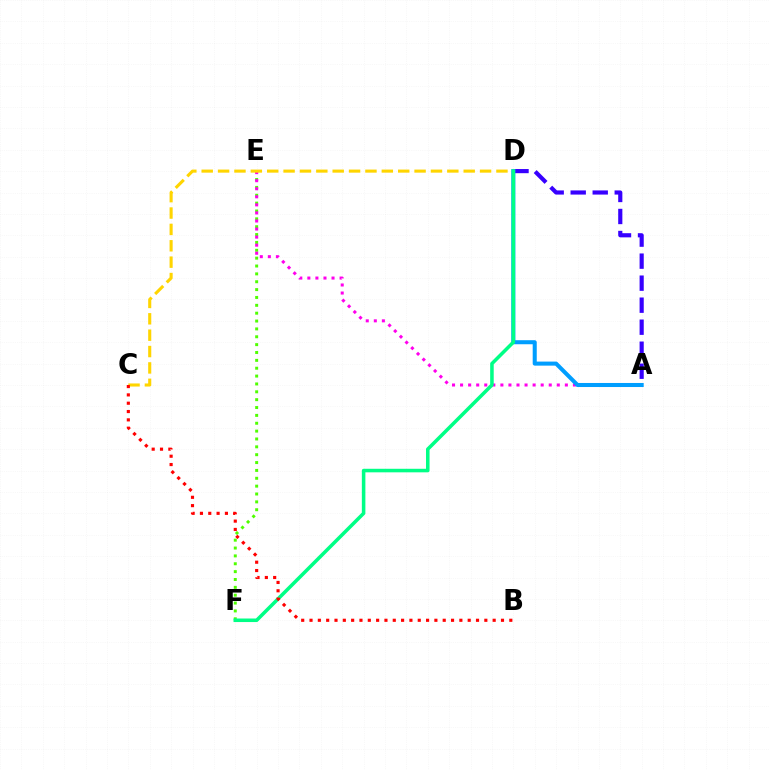{('A', 'D'): [{'color': '#3700ff', 'line_style': 'dashed', 'thickness': 2.99}, {'color': '#009eff', 'line_style': 'solid', 'thickness': 2.91}], ('E', 'F'): [{'color': '#4fff00', 'line_style': 'dotted', 'thickness': 2.14}], ('A', 'E'): [{'color': '#ff00ed', 'line_style': 'dotted', 'thickness': 2.19}], ('C', 'D'): [{'color': '#ffd500', 'line_style': 'dashed', 'thickness': 2.22}], ('D', 'F'): [{'color': '#00ff86', 'line_style': 'solid', 'thickness': 2.55}], ('B', 'C'): [{'color': '#ff0000', 'line_style': 'dotted', 'thickness': 2.26}]}